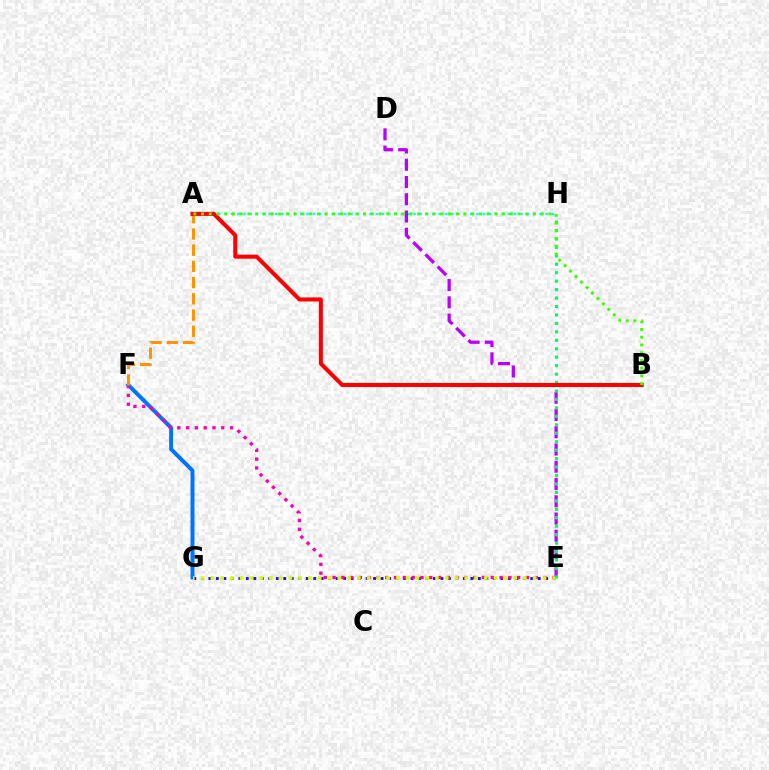{('A', 'H'): [{'color': '#00fff6', 'line_style': 'dotted', 'thickness': 1.71}], ('F', 'G'): [{'color': '#0074ff', 'line_style': 'solid', 'thickness': 2.86}], ('E', 'G'): [{'color': '#2500ff', 'line_style': 'dotted', 'thickness': 2.03}, {'color': '#d1ff00', 'line_style': 'dotted', 'thickness': 2.65}], ('E', 'F'): [{'color': '#ff00ac', 'line_style': 'dotted', 'thickness': 2.39}], ('D', 'E'): [{'color': '#b900ff', 'line_style': 'dashed', 'thickness': 2.34}], ('A', 'F'): [{'color': '#ff9400', 'line_style': 'dashed', 'thickness': 2.2}], ('E', 'H'): [{'color': '#00ff5c', 'line_style': 'dotted', 'thickness': 2.3}], ('A', 'B'): [{'color': '#ff0000', 'line_style': 'solid', 'thickness': 2.92}, {'color': '#3dff00', 'line_style': 'dotted', 'thickness': 2.1}]}